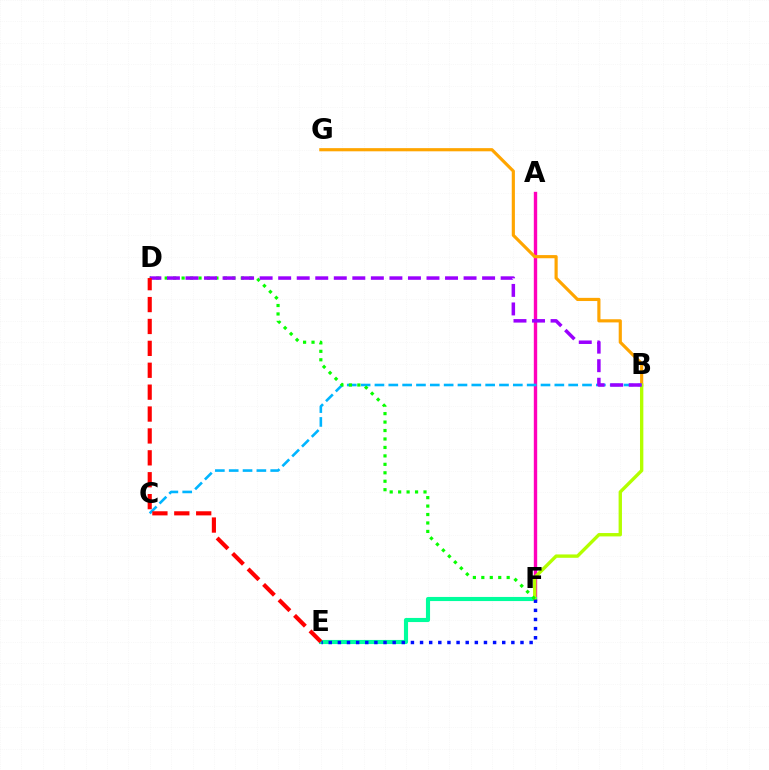{('A', 'F'): [{'color': '#ff00bd', 'line_style': 'solid', 'thickness': 2.43}], ('E', 'F'): [{'color': '#00ff9d', 'line_style': 'solid', 'thickness': 2.96}, {'color': '#0010ff', 'line_style': 'dotted', 'thickness': 2.48}], ('B', 'G'): [{'color': '#ffa500', 'line_style': 'solid', 'thickness': 2.28}], ('B', 'F'): [{'color': '#b3ff00', 'line_style': 'solid', 'thickness': 2.42}], ('B', 'C'): [{'color': '#00b5ff', 'line_style': 'dashed', 'thickness': 1.88}], ('D', 'F'): [{'color': '#08ff00', 'line_style': 'dotted', 'thickness': 2.3}], ('B', 'D'): [{'color': '#9b00ff', 'line_style': 'dashed', 'thickness': 2.52}], ('D', 'E'): [{'color': '#ff0000', 'line_style': 'dashed', 'thickness': 2.97}]}